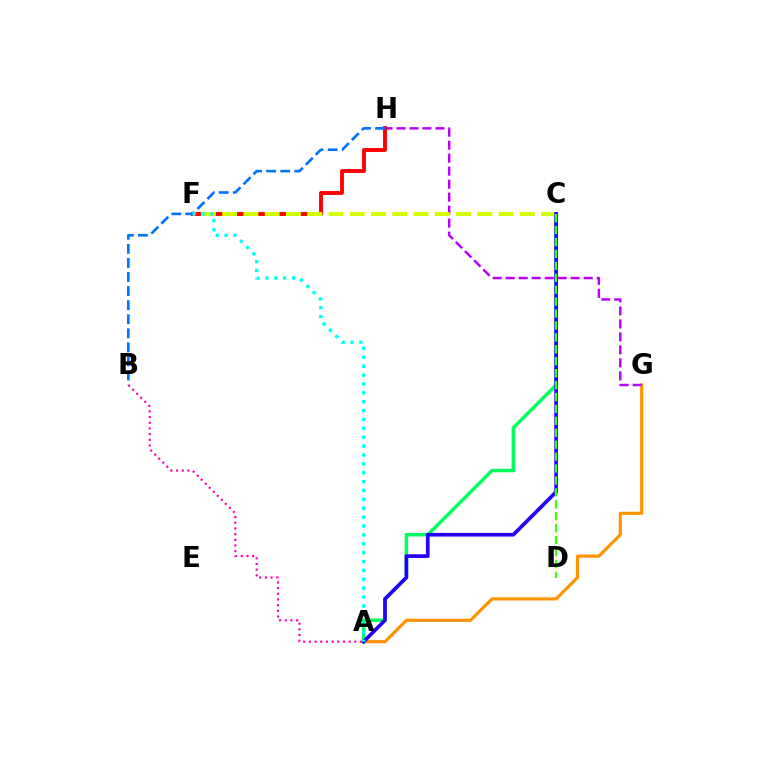{('A', 'G'): [{'color': '#ff9400', 'line_style': 'solid', 'thickness': 2.27}], ('G', 'H'): [{'color': '#b900ff', 'line_style': 'dashed', 'thickness': 1.76}], ('F', 'H'): [{'color': '#ff0000', 'line_style': 'solid', 'thickness': 2.81}], ('B', 'H'): [{'color': '#0074ff', 'line_style': 'dashed', 'thickness': 1.91}], ('A', 'C'): [{'color': '#00ff5c', 'line_style': 'solid', 'thickness': 2.5}, {'color': '#2500ff', 'line_style': 'solid', 'thickness': 2.65}], ('C', 'F'): [{'color': '#d1ff00', 'line_style': 'dashed', 'thickness': 2.89}], ('A', 'B'): [{'color': '#ff00ac', 'line_style': 'dotted', 'thickness': 1.55}], ('C', 'D'): [{'color': '#3dff00', 'line_style': 'dashed', 'thickness': 1.62}], ('A', 'F'): [{'color': '#00fff6', 'line_style': 'dotted', 'thickness': 2.41}]}